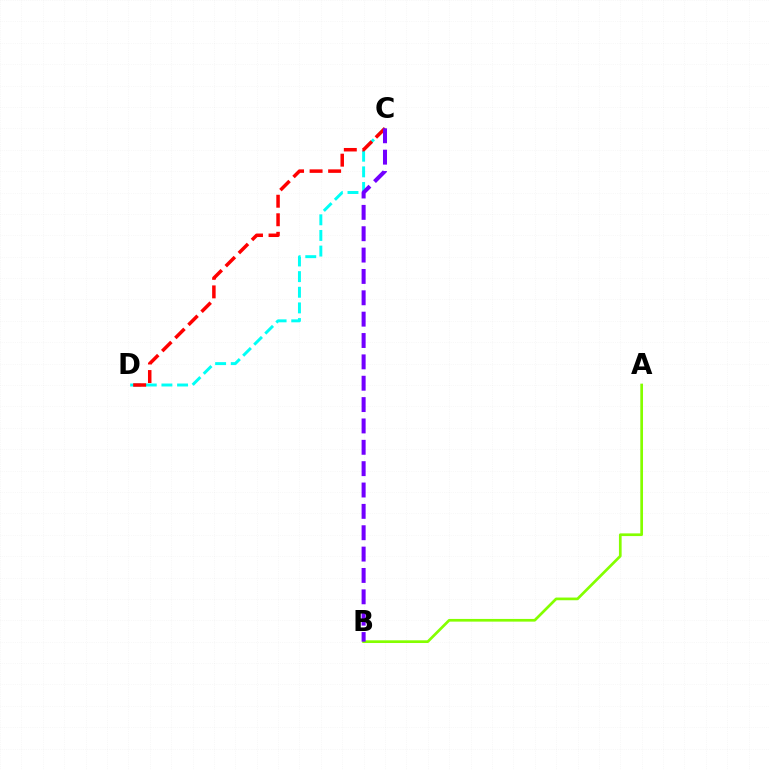{('C', 'D'): [{'color': '#00fff6', 'line_style': 'dashed', 'thickness': 2.12}, {'color': '#ff0000', 'line_style': 'dashed', 'thickness': 2.52}], ('A', 'B'): [{'color': '#84ff00', 'line_style': 'solid', 'thickness': 1.94}], ('B', 'C'): [{'color': '#7200ff', 'line_style': 'dashed', 'thickness': 2.9}]}